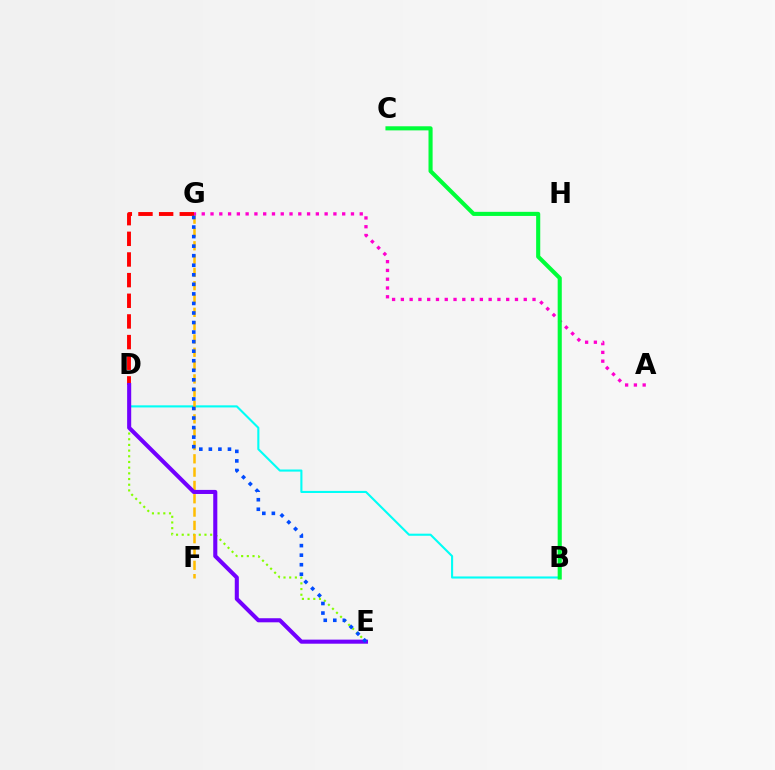{('B', 'D'): [{'color': '#00fff6', 'line_style': 'solid', 'thickness': 1.51}], ('D', 'E'): [{'color': '#84ff00', 'line_style': 'dotted', 'thickness': 1.55}, {'color': '#7200ff', 'line_style': 'solid', 'thickness': 2.93}], ('F', 'G'): [{'color': '#ffbd00', 'line_style': 'dashed', 'thickness': 1.81}], ('A', 'G'): [{'color': '#ff00cf', 'line_style': 'dotted', 'thickness': 2.38}], ('D', 'G'): [{'color': '#ff0000', 'line_style': 'dashed', 'thickness': 2.81}], ('B', 'C'): [{'color': '#00ff39', 'line_style': 'solid', 'thickness': 2.95}], ('E', 'G'): [{'color': '#004bff', 'line_style': 'dotted', 'thickness': 2.59}]}